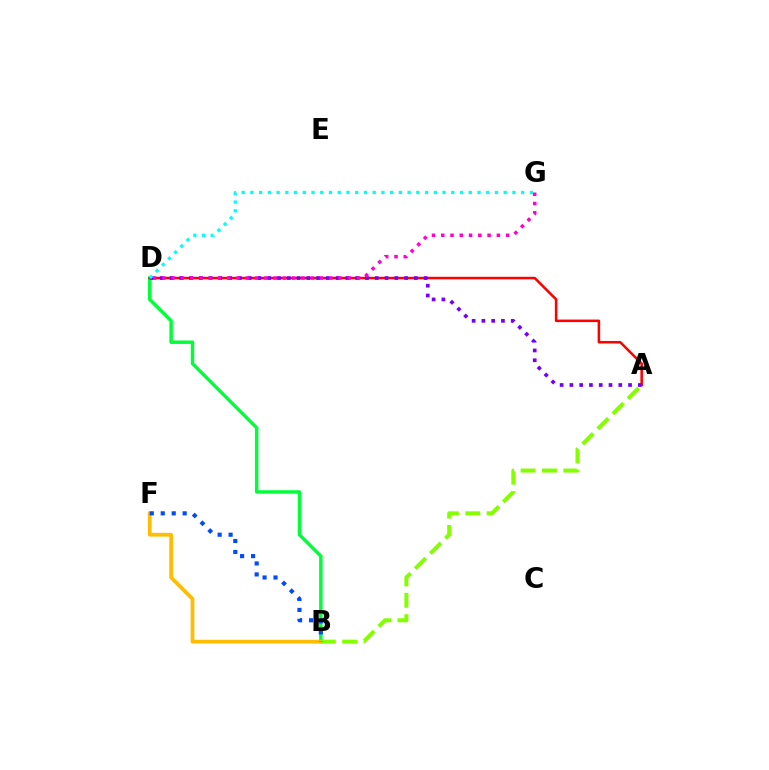{('B', 'D'): [{'color': '#00ff39', 'line_style': 'solid', 'thickness': 2.48}], ('B', 'F'): [{'color': '#ffbd00', 'line_style': 'solid', 'thickness': 2.7}, {'color': '#004bff', 'line_style': 'dotted', 'thickness': 2.98}], ('A', 'D'): [{'color': '#ff0000', 'line_style': 'solid', 'thickness': 1.83}, {'color': '#7200ff', 'line_style': 'dotted', 'thickness': 2.66}], ('A', 'B'): [{'color': '#84ff00', 'line_style': 'dashed', 'thickness': 2.91}], ('D', 'G'): [{'color': '#00fff6', 'line_style': 'dotted', 'thickness': 2.37}, {'color': '#ff00cf', 'line_style': 'dotted', 'thickness': 2.52}]}